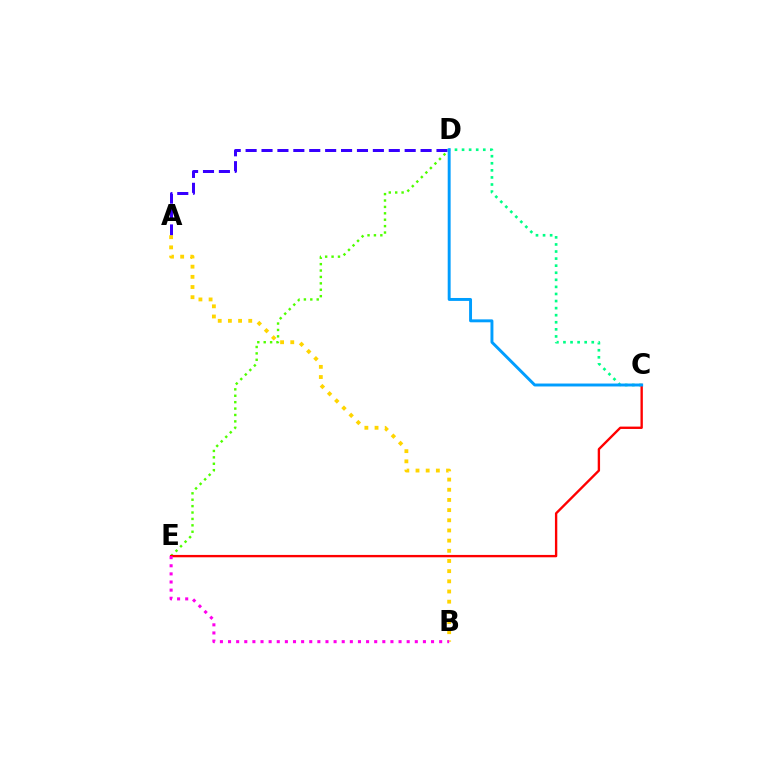{('A', 'D'): [{'color': '#3700ff', 'line_style': 'dashed', 'thickness': 2.16}], ('D', 'E'): [{'color': '#4fff00', 'line_style': 'dotted', 'thickness': 1.74}], ('C', 'D'): [{'color': '#00ff86', 'line_style': 'dotted', 'thickness': 1.92}, {'color': '#009eff', 'line_style': 'solid', 'thickness': 2.11}], ('A', 'B'): [{'color': '#ffd500', 'line_style': 'dotted', 'thickness': 2.76}], ('C', 'E'): [{'color': '#ff0000', 'line_style': 'solid', 'thickness': 1.7}], ('B', 'E'): [{'color': '#ff00ed', 'line_style': 'dotted', 'thickness': 2.21}]}